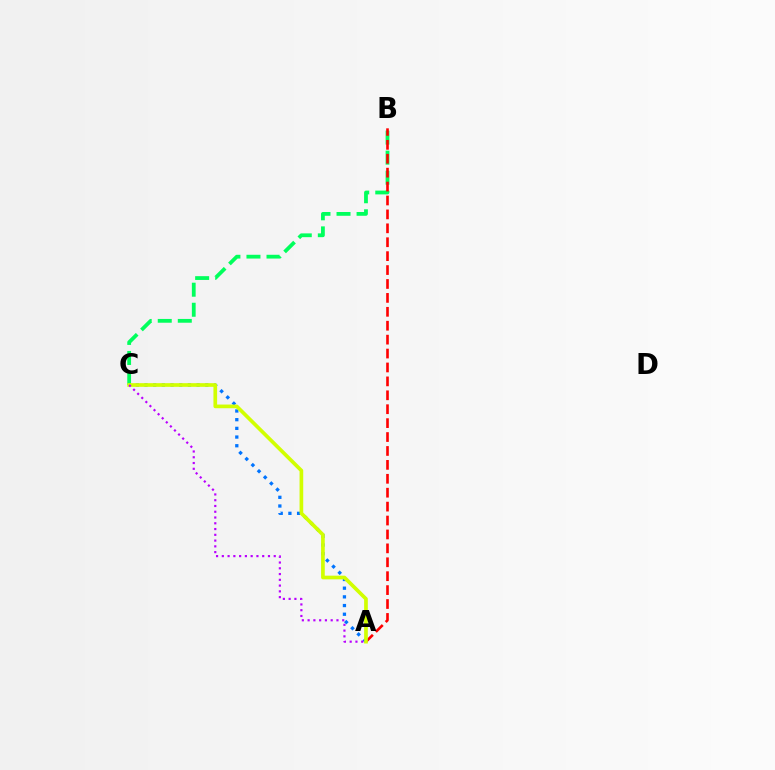{('A', 'C'): [{'color': '#0074ff', 'line_style': 'dotted', 'thickness': 2.36}, {'color': '#d1ff00', 'line_style': 'solid', 'thickness': 2.65}, {'color': '#b900ff', 'line_style': 'dotted', 'thickness': 1.57}], ('B', 'C'): [{'color': '#00ff5c', 'line_style': 'dashed', 'thickness': 2.72}], ('A', 'B'): [{'color': '#ff0000', 'line_style': 'dashed', 'thickness': 1.89}]}